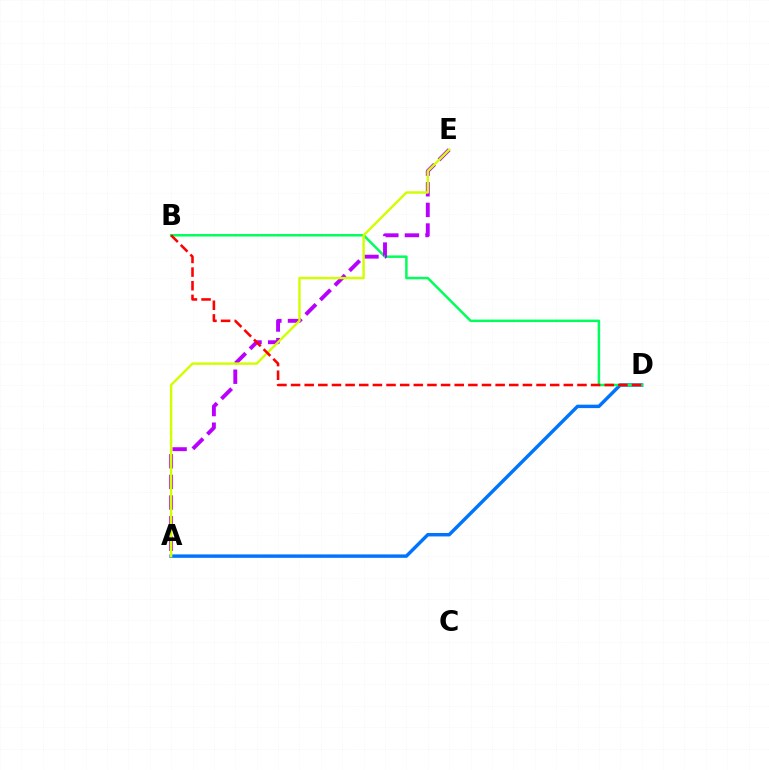{('A', 'D'): [{'color': '#0074ff', 'line_style': 'solid', 'thickness': 2.47}], ('B', 'D'): [{'color': '#00ff5c', 'line_style': 'solid', 'thickness': 1.8}, {'color': '#ff0000', 'line_style': 'dashed', 'thickness': 1.85}], ('A', 'E'): [{'color': '#b900ff', 'line_style': 'dashed', 'thickness': 2.8}, {'color': '#d1ff00', 'line_style': 'solid', 'thickness': 1.74}]}